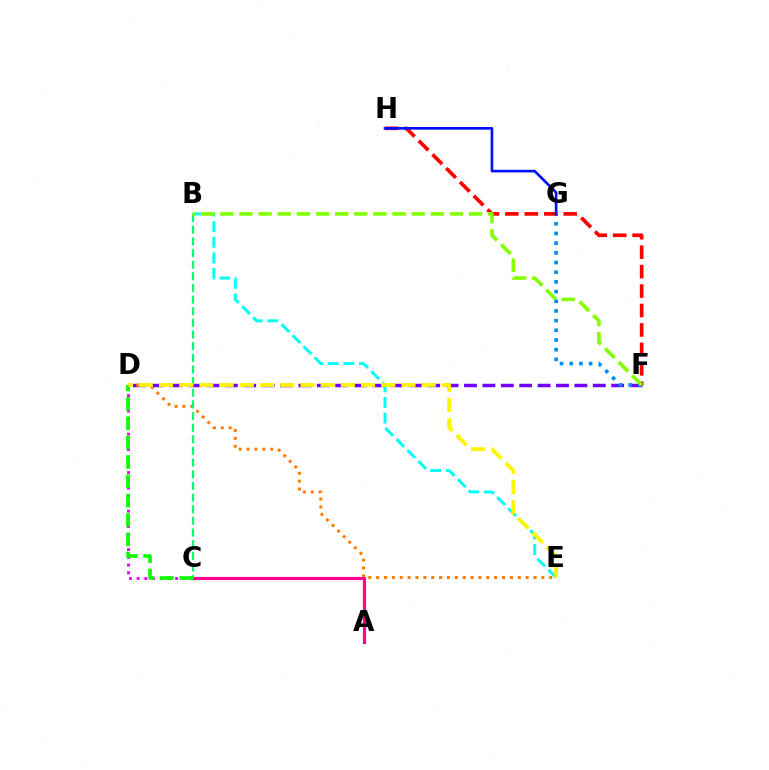{('C', 'D'): [{'color': '#ee00ff', 'line_style': 'dotted', 'thickness': 2.09}, {'color': '#08ff00', 'line_style': 'dashed', 'thickness': 2.63}], ('D', 'F'): [{'color': '#7200ff', 'line_style': 'dashed', 'thickness': 2.5}], ('B', 'E'): [{'color': '#00fff6', 'line_style': 'dashed', 'thickness': 2.12}], ('F', 'G'): [{'color': '#008cff', 'line_style': 'dotted', 'thickness': 2.63}], ('F', 'H'): [{'color': '#ff0000', 'line_style': 'dashed', 'thickness': 2.64}], ('G', 'H'): [{'color': '#0010ff', 'line_style': 'solid', 'thickness': 1.91}], ('D', 'E'): [{'color': '#ff7c00', 'line_style': 'dotted', 'thickness': 2.14}, {'color': '#fcf500', 'line_style': 'dashed', 'thickness': 2.75}], ('A', 'C'): [{'color': '#ff0094', 'line_style': 'solid', 'thickness': 2.29}], ('B', 'C'): [{'color': '#00ff74', 'line_style': 'dashed', 'thickness': 1.58}], ('B', 'F'): [{'color': '#84ff00', 'line_style': 'dashed', 'thickness': 2.6}]}